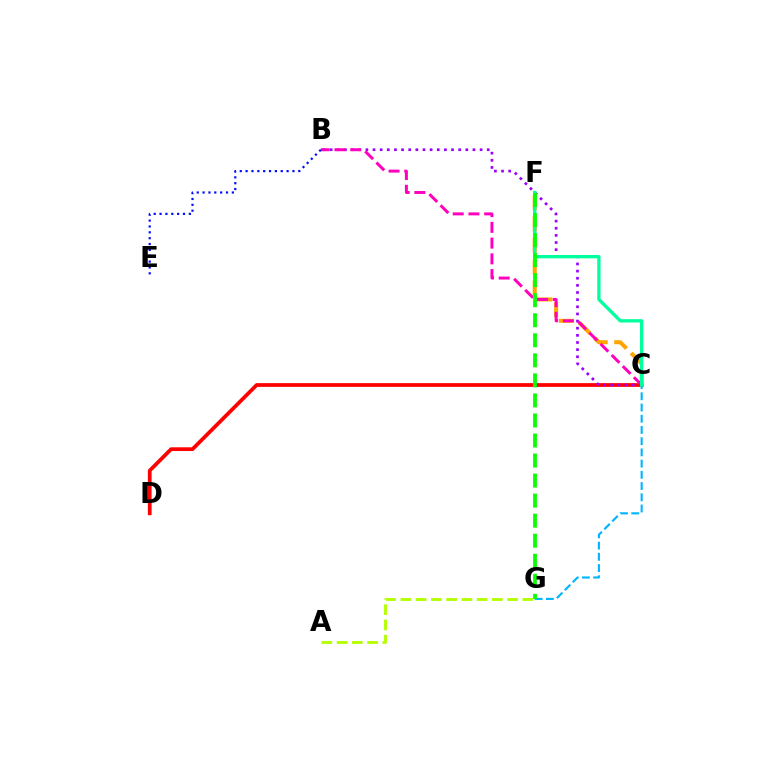{('C', 'D'): [{'color': '#ff0000', 'line_style': 'solid', 'thickness': 2.69}], ('B', 'C'): [{'color': '#9b00ff', 'line_style': 'dotted', 'thickness': 1.94}, {'color': '#ff00bd', 'line_style': 'dashed', 'thickness': 2.14}], ('C', 'F'): [{'color': '#ffa500', 'line_style': 'dashed', 'thickness': 2.91}, {'color': '#00ff9d', 'line_style': 'solid', 'thickness': 2.38}], ('C', 'G'): [{'color': '#00b5ff', 'line_style': 'dashed', 'thickness': 1.52}], ('A', 'G'): [{'color': '#b3ff00', 'line_style': 'dashed', 'thickness': 2.07}], ('F', 'G'): [{'color': '#08ff00', 'line_style': 'dashed', 'thickness': 2.72}], ('B', 'E'): [{'color': '#0010ff', 'line_style': 'dotted', 'thickness': 1.59}]}